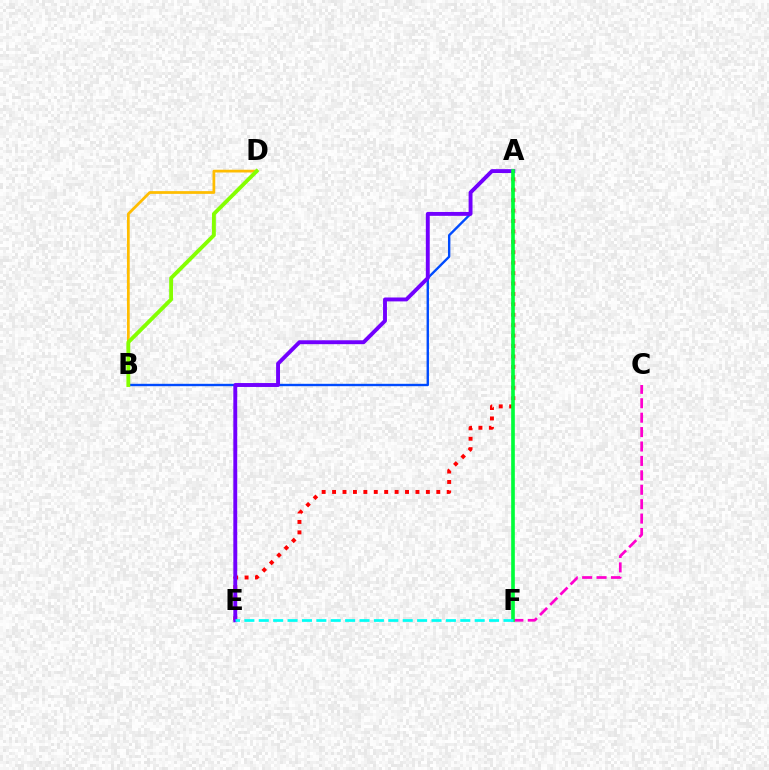{('A', 'B'): [{'color': '#004bff', 'line_style': 'solid', 'thickness': 1.72}], ('A', 'E'): [{'color': '#ff0000', 'line_style': 'dotted', 'thickness': 2.83}, {'color': '#7200ff', 'line_style': 'solid', 'thickness': 2.81}], ('B', 'D'): [{'color': '#ffbd00', 'line_style': 'solid', 'thickness': 1.98}, {'color': '#84ff00', 'line_style': 'solid', 'thickness': 2.78}], ('C', 'F'): [{'color': '#ff00cf', 'line_style': 'dashed', 'thickness': 1.96}], ('A', 'F'): [{'color': '#00ff39', 'line_style': 'solid', 'thickness': 2.63}], ('E', 'F'): [{'color': '#00fff6', 'line_style': 'dashed', 'thickness': 1.96}]}